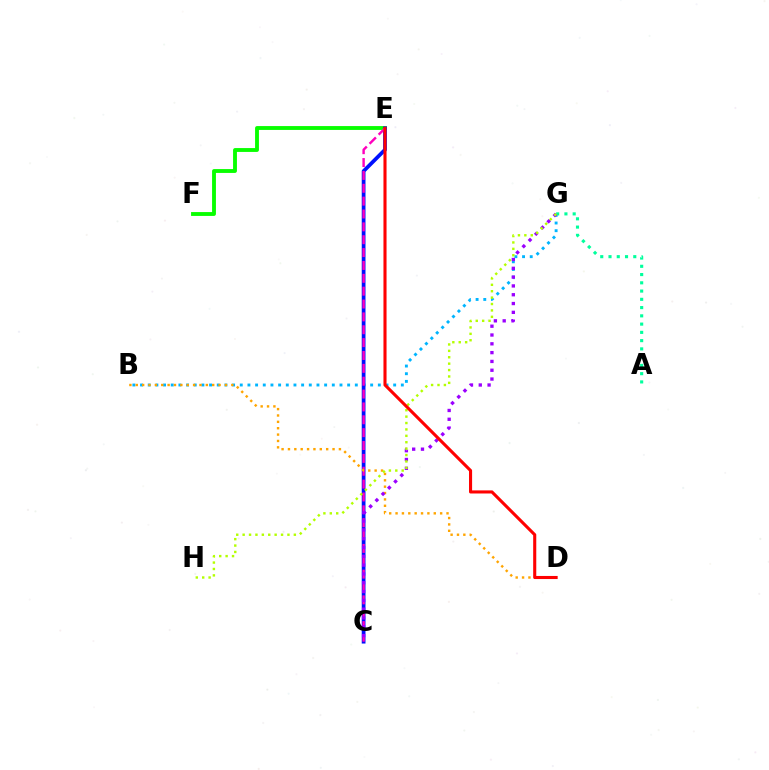{('E', 'F'): [{'color': '#08ff00', 'line_style': 'solid', 'thickness': 2.78}], ('B', 'G'): [{'color': '#00b5ff', 'line_style': 'dotted', 'thickness': 2.08}], ('A', 'G'): [{'color': '#00ff9d', 'line_style': 'dotted', 'thickness': 2.24}], ('C', 'E'): [{'color': '#0010ff', 'line_style': 'solid', 'thickness': 2.7}, {'color': '#ff00bd', 'line_style': 'dashed', 'thickness': 1.75}], ('B', 'D'): [{'color': '#ffa500', 'line_style': 'dotted', 'thickness': 1.73}], ('C', 'G'): [{'color': '#9b00ff', 'line_style': 'dotted', 'thickness': 2.39}], ('G', 'H'): [{'color': '#b3ff00', 'line_style': 'dotted', 'thickness': 1.74}], ('D', 'E'): [{'color': '#ff0000', 'line_style': 'solid', 'thickness': 2.22}]}